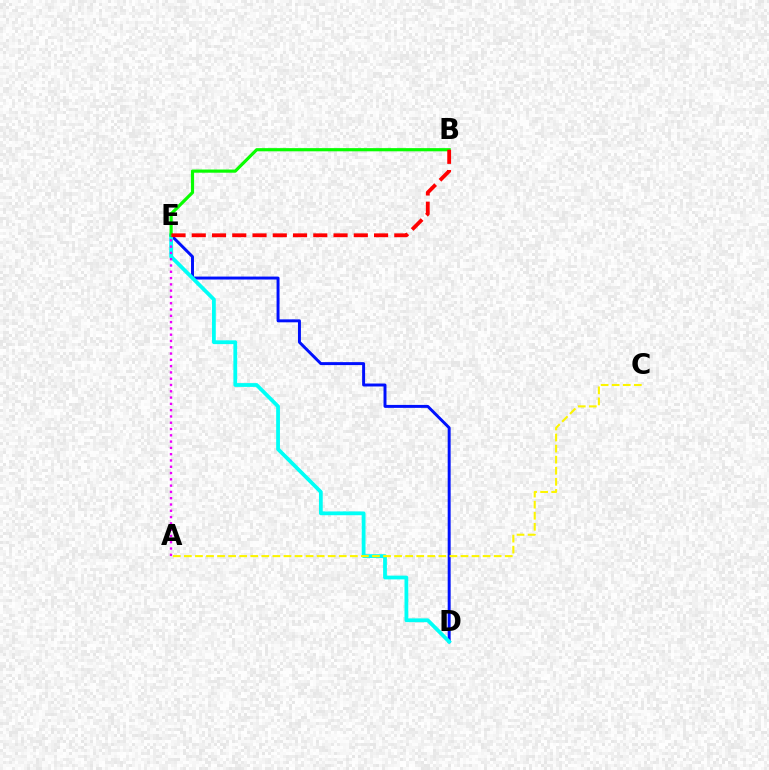{('D', 'E'): [{'color': '#0010ff', 'line_style': 'solid', 'thickness': 2.13}, {'color': '#00fff6', 'line_style': 'solid', 'thickness': 2.72}], ('B', 'E'): [{'color': '#08ff00', 'line_style': 'solid', 'thickness': 2.29}, {'color': '#ff0000', 'line_style': 'dashed', 'thickness': 2.75}], ('A', 'C'): [{'color': '#fcf500', 'line_style': 'dashed', 'thickness': 1.5}], ('A', 'E'): [{'color': '#ee00ff', 'line_style': 'dotted', 'thickness': 1.71}]}